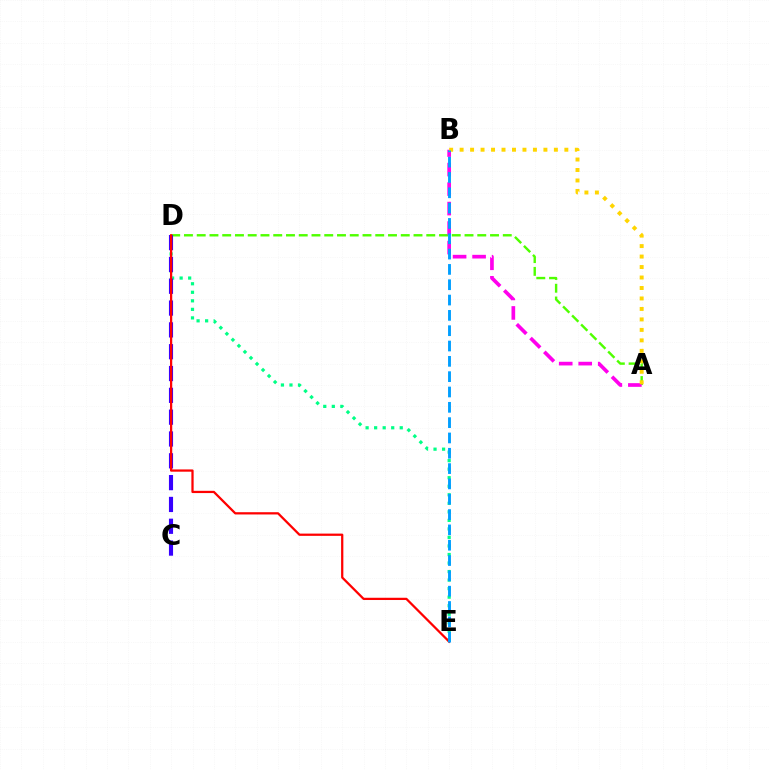{('A', 'D'): [{'color': '#4fff00', 'line_style': 'dashed', 'thickness': 1.73}], ('D', 'E'): [{'color': '#00ff86', 'line_style': 'dotted', 'thickness': 2.32}, {'color': '#ff0000', 'line_style': 'solid', 'thickness': 1.62}], ('C', 'D'): [{'color': '#3700ff', 'line_style': 'dashed', 'thickness': 2.96}], ('A', 'B'): [{'color': '#ff00ed', 'line_style': 'dashed', 'thickness': 2.65}, {'color': '#ffd500', 'line_style': 'dotted', 'thickness': 2.85}], ('B', 'E'): [{'color': '#009eff', 'line_style': 'dashed', 'thickness': 2.08}]}